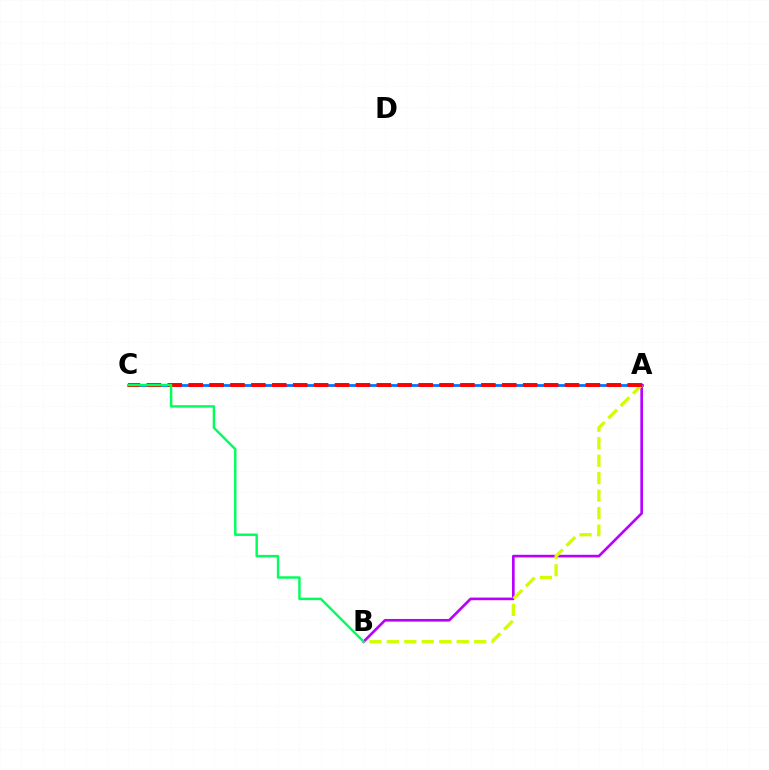{('A', 'C'): [{'color': '#0074ff', 'line_style': 'solid', 'thickness': 1.98}, {'color': '#ff0000', 'line_style': 'dashed', 'thickness': 2.84}], ('A', 'B'): [{'color': '#b900ff', 'line_style': 'solid', 'thickness': 1.91}, {'color': '#d1ff00', 'line_style': 'dashed', 'thickness': 2.37}], ('B', 'C'): [{'color': '#00ff5c', 'line_style': 'solid', 'thickness': 1.76}]}